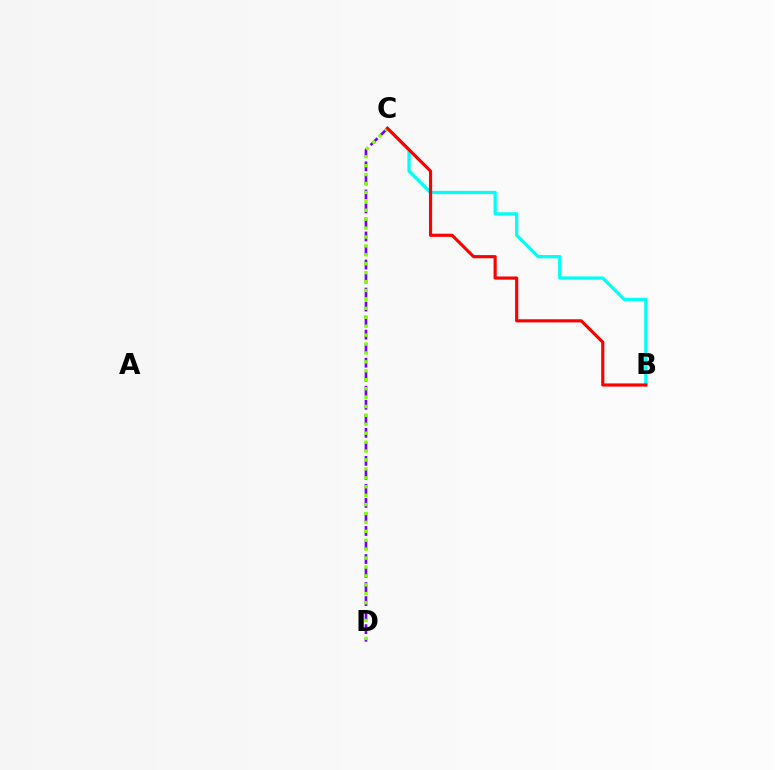{('C', 'D'): [{'color': '#7200ff', 'line_style': 'dashed', 'thickness': 1.91}, {'color': '#84ff00', 'line_style': 'dotted', 'thickness': 2.42}], ('B', 'C'): [{'color': '#00fff6', 'line_style': 'solid', 'thickness': 2.35}, {'color': '#ff0000', 'line_style': 'solid', 'thickness': 2.27}]}